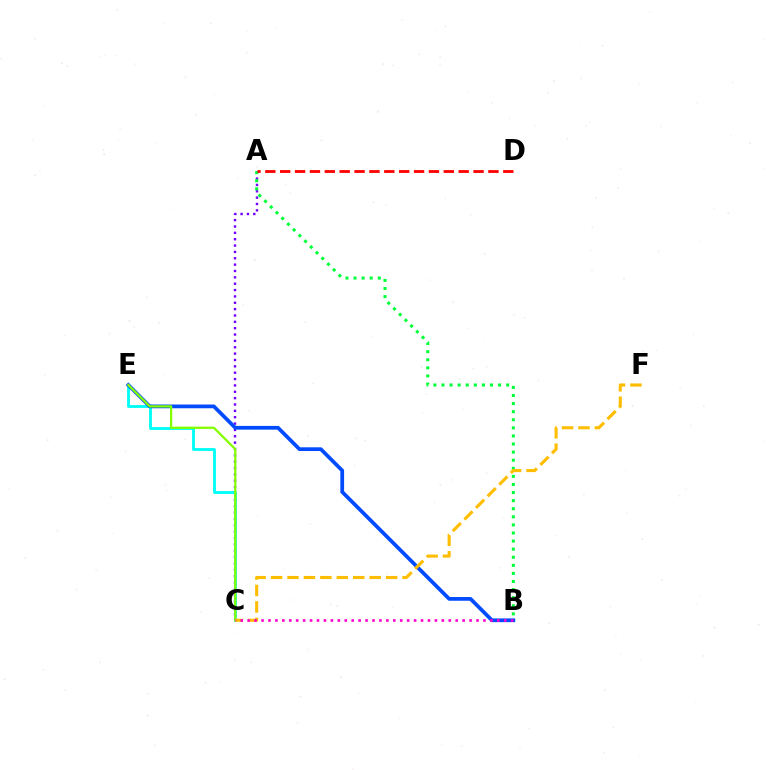{('A', 'C'): [{'color': '#7200ff', 'line_style': 'dotted', 'thickness': 1.73}], ('A', 'B'): [{'color': '#00ff39', 'line_style': 'dotted', 'thickness': 2.2}], ('C', 'E'): [{'color': '#00fff6', 'line_style': 'solid', 'thickness': 2.04}, {'color': '#84ff00', 'line_style': 'solid', 'thickness': 1.64}], ('B', 'E'): [{'color': '#004bff', 'line_style': 'solid', 'thickness': 2.69}], ('C', 'F'): [{'color': '#ffbd00', 'line_style': 'dashed', 'thickness': 2.23}], ('B', 'C'): [{'color': '#ff00cf', 'line_style': 'dotted', 'thickness': 1.88}], ('A', 'D'): [{'color': '#ff0000', 'line_style': 'dashed', 'thickness': 2.02}]}